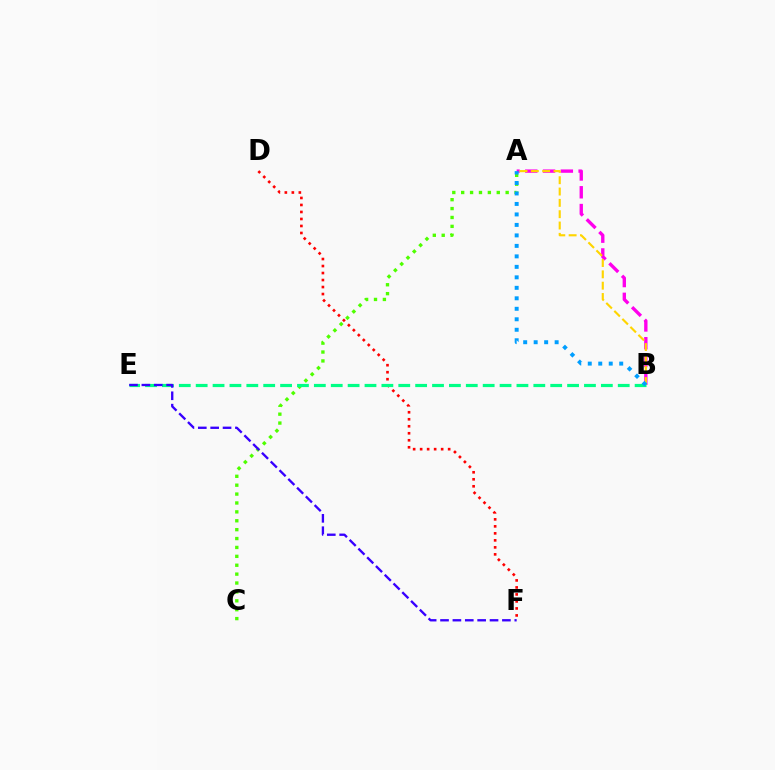{('A', 'B'): [{'color': '#ff00ed', 'line_style': 'dashed', 'thickness': 2.42}, {'color': '#ffd500', 'line_style': 'dashed', 'thickness': 1.54}, {'color': '#009eff', 'line_style': 'dotted', 'thickness': 2.85}], ('A', 'C'): [{'color': '#4fff00', 'line_style': 'dotted', 'thickness': 2.42}], ('D', 'F'): [{'color': '#ff0000', 'line_style': 'dotted', 'thickness': 1.9}], ('B', 'E'): [{'color': '#00ff86', 'line_style': 'dashed', 'thickness': 2.29}], ('E', 'F'): [{'color': '#3700ff', 'line_style': 'dashed', 'thickness': 1.68}]}